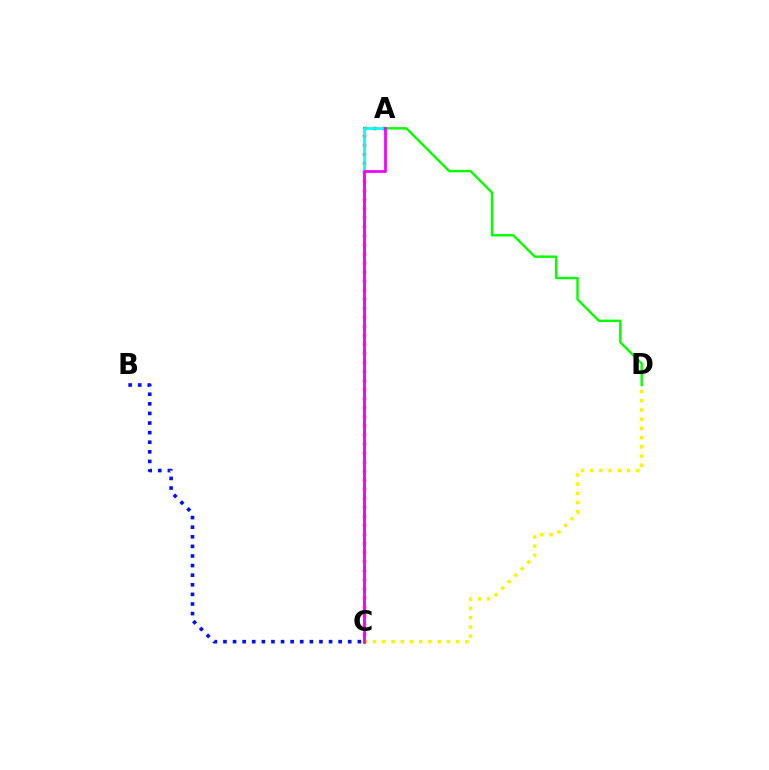{('B', 'C'): [{'color': '#0010ff', 'line_style': 'dotted', 'thickness': 2.61}], ('C', 'D'): [{'color': '#fcf500', 'line_style': 'dotted', 'thickness': 2.51}], ('A', 'C'): [{'color': '#ff0000', 'line_style': 'dotted', 'thickness': 2.46}, {'color': '#00fff6', 'line_style': 'solid', 'thickness': 2.02}, {'color': '#ee00ff', 'line_style': 'solid', 'thickness': 1.96}], ('A', 'D'): [{'color': '#08ff00', 'line_style': 'solid', 'thickness': 1.74}]}